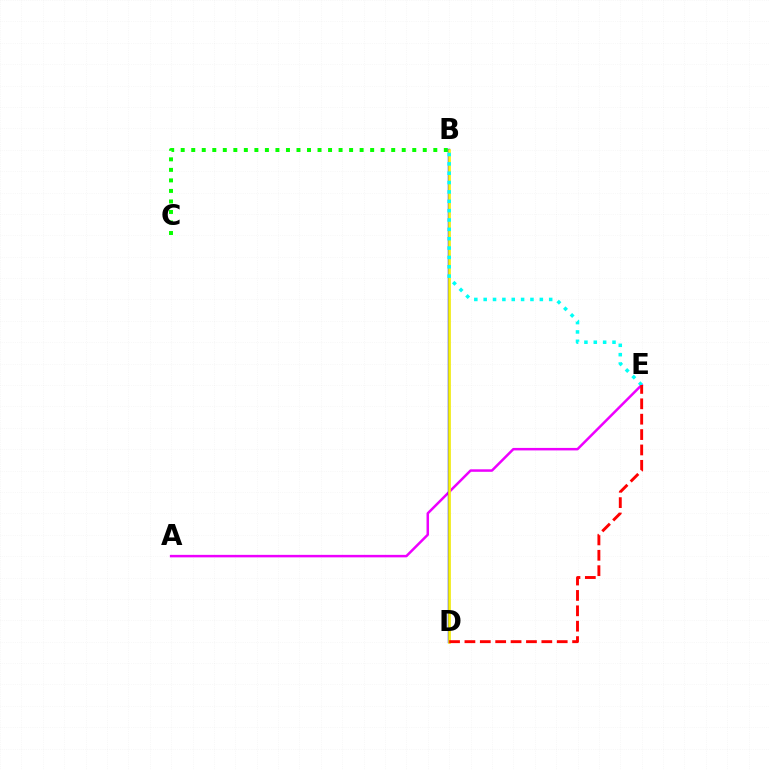{('B', 'C'): [{'color': '#08ff00', 'line_style': 'dotted', 'thickness': 2.86}], ('A', 'E'): [{'color': '#ee00ff', 'line_style': 'solid', 'thickness': 1.8}], ('B', 'D'): [{'color': '#0010ff', 'line_style': 'solid', 'thickness': 1.73}, {'color': '#fcf500', 'line_style': 'solid', 'thickness': 1.87}], ('B', 'E'): [{'color': '#00fff6', 'line_style': 'dotted', 'thickness': 2.54}], ('D', 'E'): [{'color': '#ff0000', 'line_style': 'dashed', 'thickness': 2.09}]}